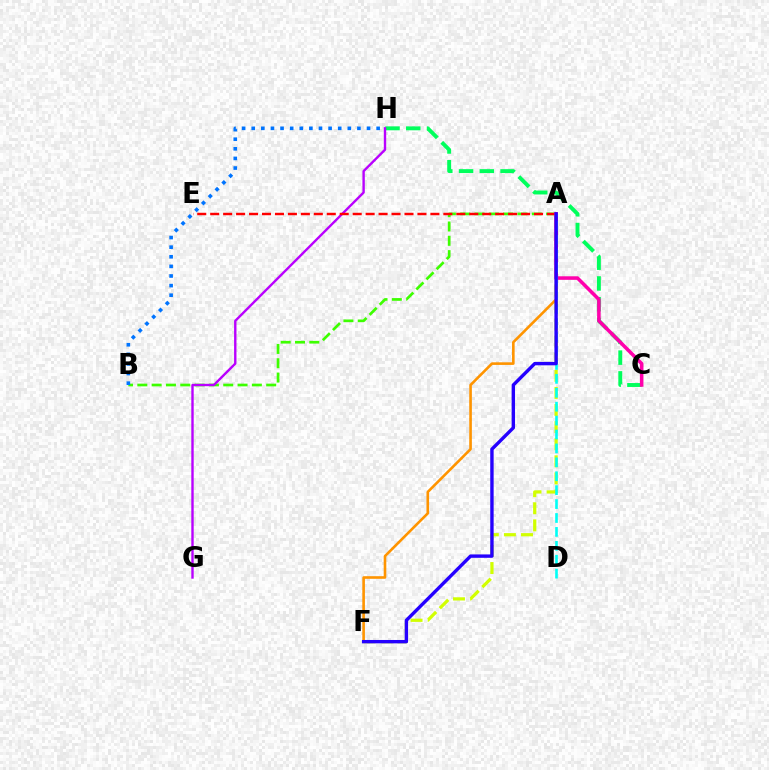{('C', 'H'): [{'color': '#00ff5c', 'line_style': 'dashed', 'thickness': 2.82}], ('A', 'F'): [{'color': '#d1ff00', 'line_style': 'dashed', 'thickness': 2.32}, {'color': '#ff9400', 'line_style': 'solid', 'thickness': 1.89}, {'color': '#2500ff', 'line_style': 'solid', 'thickness': 2.44}], ('A', 'B'): [{'color': '#3dff00', 'line_style': 'dashed', 'thickness': 1.95}], ('G', 'H'): [{'color': '#b900ff', 'line_style': 'solid', 'thickness': 1.72}], ('B', 'H'): [{'color': '#0074ff', 'line_style': 'dotted', 'thickness': 2.61}], ('A', 'E'): [{'color': '#ff0000', 'line_style': 'dashed', 'thickness': 1.76}], ('A', 'C'): [{'color': '#ff00ac', 'line_style': 'solid', 'thickness': 2.55}], ('A', 'D'): [{'color': '#00fff6', 'line_style': 'dashed', 'thickness': 1.89}]}